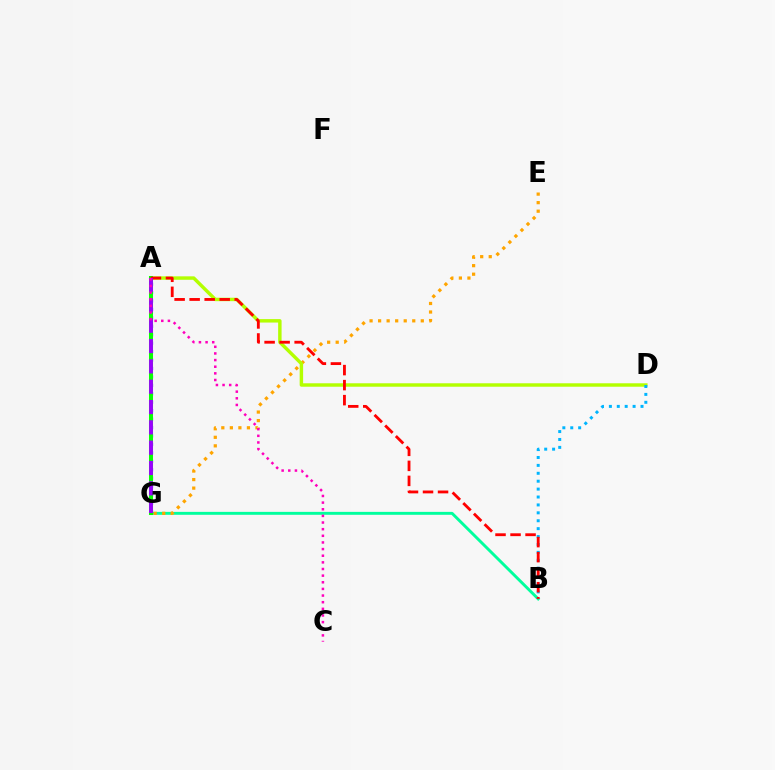{('A', 'G'): [{'color': '#0010ff', 'line_style': 'dotted', 'thickness': 2.29}, {'color': '#08ff00', 'line_style': 'solid', 'thickness': 2.9}, {'color': '#9b00ff', 'line_style': 'dashed', 'thickness': 2.76}], ('B', 'G'): [{'color': '#00ff9d', 'line_style': 'solid', 'thickness': 2.1}], ('E', 'G'): [{'color': '#ffa500', 'line_style': 'dotted', 'thickness': 2.32}], ('A', 'D'): [{'color': '#b3ff00', 'line_style': 'solid', 'thickness': 2.48}], ('B', 'D'): [{'color': '#00b5ff', 'line_style': 'dotted', 'thickness': 2.15}], ('A', 'B'): [{'color': '#ff0000', 'line_style': 'dashed', 'thickness': 2.04}], ('A', 'C'): [{'color': '#ff00bd', 'line_style': 'dotted', 'thickness': 1.8}]}